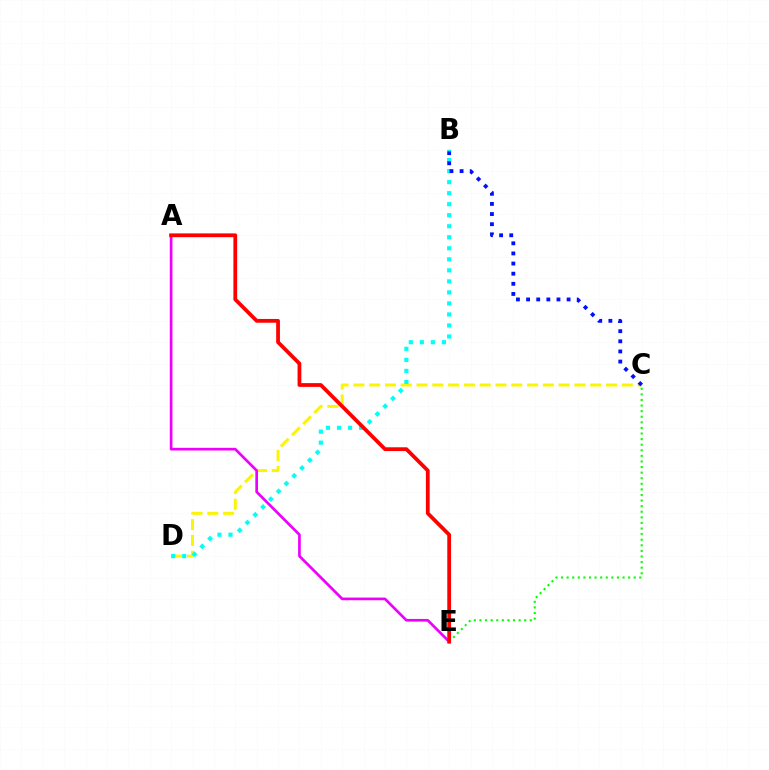{('C', 'D'): [{'color': '#fcf500', 'line_style': 'dashed', 'thickness': 2.14}], ('B', 'D'): [{'color': '#00fff6', 'line_style': 'dotted', 'thickness': 3.0}], ('B', 'C'): [{'color': '#0010ff', 'line_style': 'dotted', 'thickness': 2.75}], ('C', 'E'): [{'color': '#08ff00', 'line_style': 'dotted', 'thickness': 1.52}], ('A', 'E'): [{'color': '#ee00ff', 'line_style': 'solid', 'thickness': 1.93}, {'color': '#ff0000', 'line_style': 'solid', 'thickness': 2.71}]}